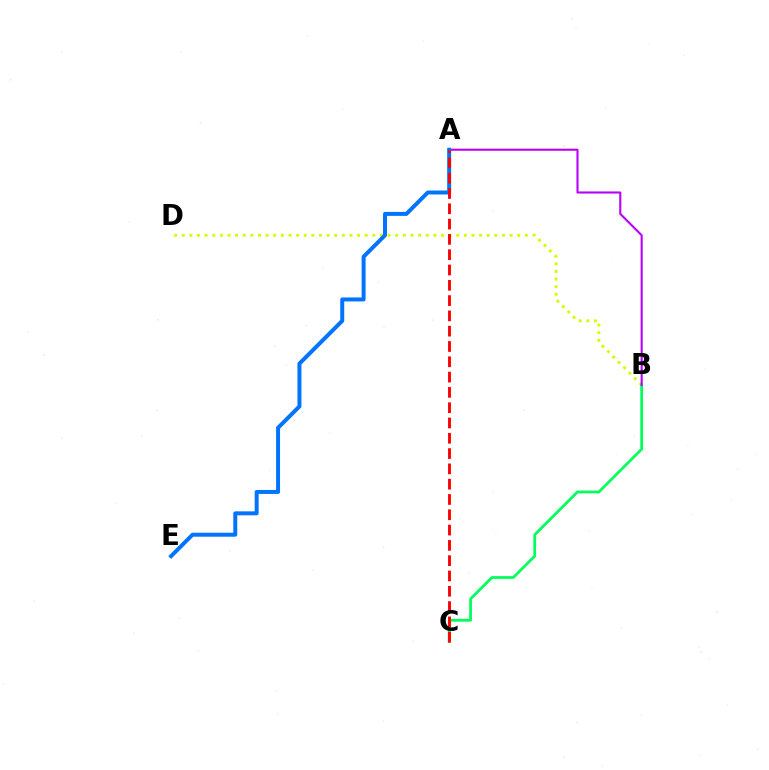{('B', 'D'): [{'color': '#d1ff00', 'line_style': 'dotted', 'thickness': 2.07}], ('B', 'C'): [{'color': '#00ff5c', 'line_style': 'solid', 'thickness': 1.99}], ('A', 'B'): [{'color': '#b900ff', 'line_style': 'solid', 'thickness': 1.51}], ('A', 'E'): [{'color': '#0074ff', 'line_style': 'solid', 'thickness': 2.86}], ('A', 'C'): [{'color': '#ff0000', 'line_style': 'dashed', 'thickness': 2.08}]}